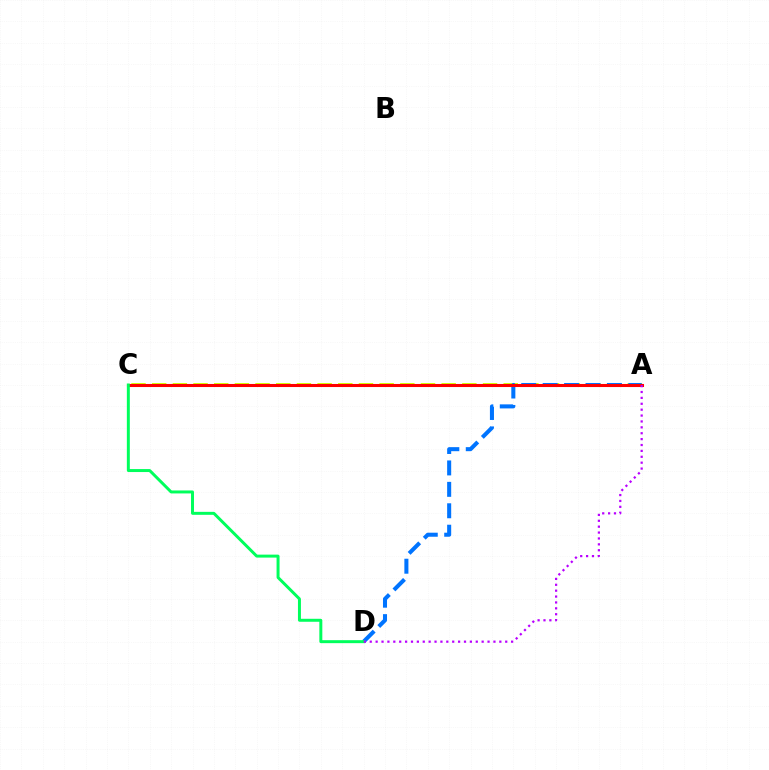{('A', 'C'): [{'color': '#d1ff00', 'line_style': 'dashed', 'thickness': 2.81}, {'color': '#ff0000', 'line_style': 'solid', 'thickness': 2.21}], ('A', 'D'): [{'color': '#0074ff', 'line_style': 'dashed', 'thickness': 2.91}, {'color': '#b900ff', 'line_style': 'dotted', 'thickness': 1.6}], ('C', 'D'): [{'color': '#00ff5c', 'line_style': 'solid', 'thickness': 2.14}]}